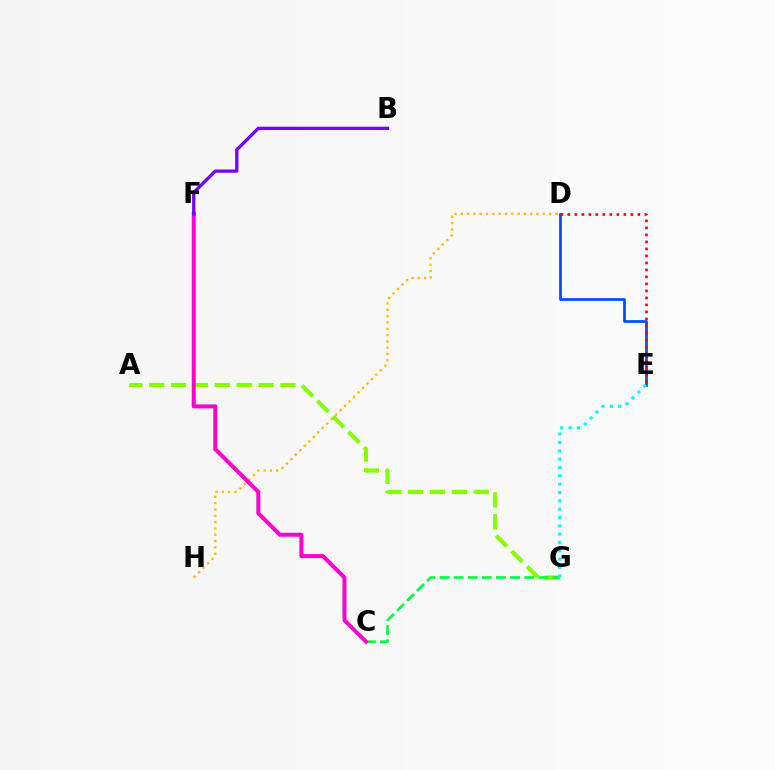{('A', 'G'): [{'color': '#84ff00', 'line_style': 'dashed', 'thickness': 2.97}], ('D', 'E'): [{'color': '#004bff', 'line_style': 'solid', 'thickness': 1.95}, {'color': '#ff0000', 'line_style': 'dotted', 'thickness': 1.9}], ('D', 'H'): [{'color': '#ffbd00', 'line_style': 'dotted', 'thickness': 1.71}], ('C', 'G'): [{'color': '#00ff39', 'line_style': 'dashed', 'thickness': 1.91}], ('C', 'F'): [{'color': '#ff00cf', 'line_style': 'solid', 'thickness': 2.88}], ('B', 'F'): [{'color': '#7200ff', 'line_style': 'solid', 'thickness': 2.35}], ('E', 'G'): [{'color': '#00fff6', 'line_style': 'dotted', 'thickness': 2.27}]}